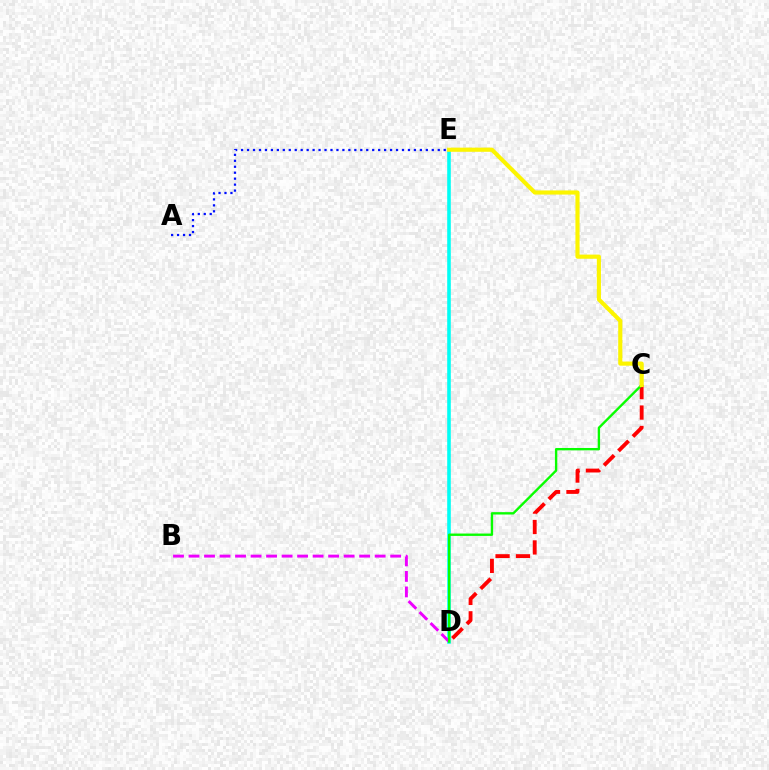{('C', 'D'): [{'color': '#ff0000', 'line_style': 'dashed', 'thickness': 2.77}, {'color': '#08ff00', 'line_style': 'solid', 'thickness': 1.7}], ('D', 'E'): [{'color': '#00fff6', 'line_style': 'solid', 'thickness': 2.59}], ('B', 'D'): [{'color': '#ee00ff', 'line_style': 'dashed', 'thickness': 2.11}], ('A', 'E'): [{'color': '#0010ff', 'line_style': 'dotted', 'thickness': 1.62}], ('C', 'E'): [{'color': '#fcf500', 'line_style': 'solid', 'thickness': 2.98}]}